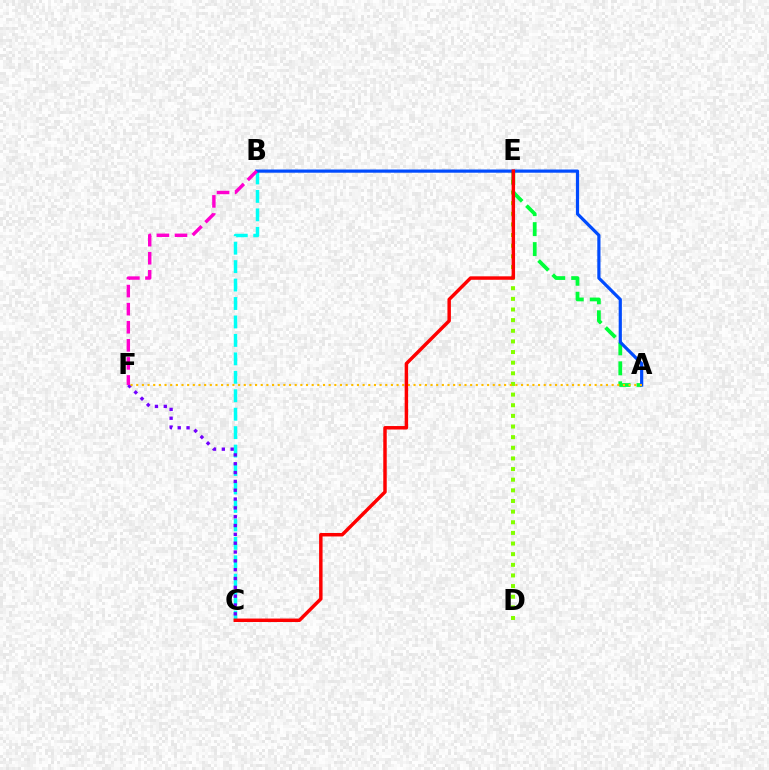{('B', 'C'): [{'color': '#00fff6', 'line_style': 'dashed', 'thickness': 2.51}], ('D', 'E'): [{'color': '#84ff00', 'line_style': 'dotted', 'thickness': 2.89}], ('A', 'E'): [{'color': '#00ff39', 'line_style': 'dashed', 'thickness': 2.71}], ('A', 'B'): [{'color': '#004bff', 'line_style': 'solid', 'thickness': 2.3}], ('C', 'F'): [{'color': '#7200ff', 'line_style': 'dotted', 'thickness': 2.4}], ('B', 'F'): [{'color': '#ff00cf', 'line_style': 'dashed', 'thickness': 2.46}], ('A', 'F'): [{'color': '#ffbd00', 'line_style': 'dotted', 'thickness': 1.54}], ('C', 'E'): [{'color': '#ff0000', 'line_style': 'solid', 'thickness': 2.49}]}